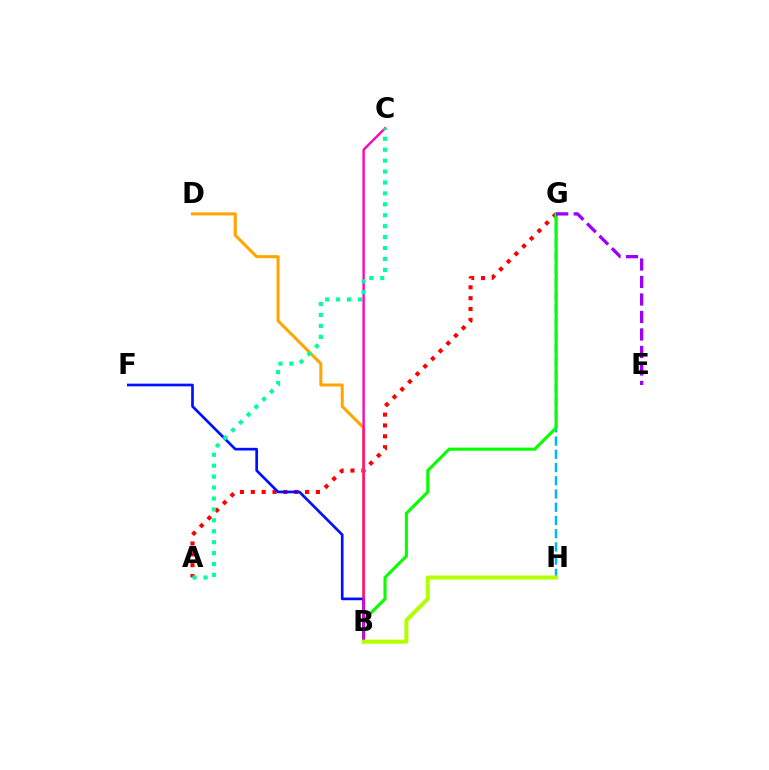{('A', 'G'): [{'color': '#ff0000', 'line_style': 'dotted', 'thickness': 2.95}], ('B', 'D'): [{'color': '#ffa500', 'line_style': 'solid', 'thickness': 2.19}], ('G', 'H'): [{'color': '#00b5ff', 'line_style': 'dashed', 'thickness': 1.8}], ('B', 'G'): [{'color': '#08ff00', 'line_style': 'solid', 'thickness': 2.24}], ('E', 'G'): [{'color': '#9b00ff', 'line_style': 'dashed', 'thickness': 2.38}], ('B', 'F'): [{'color': '#0010ff', 'line_style': 'solid', 'thickness': 1.94}], ('B', 'C'): [{'color': '#ff00bd', 'line_style': 'solid', 'thickness': 1.7}], ('A', 'C'): [{'color': '#00ff9d', 'line_style': 'dotted', 'thickness': 2.97}], ('B', 'H'): [{'color': '#b3ff00', 'line_style': 'solid', 'thickness': 2.9}]}